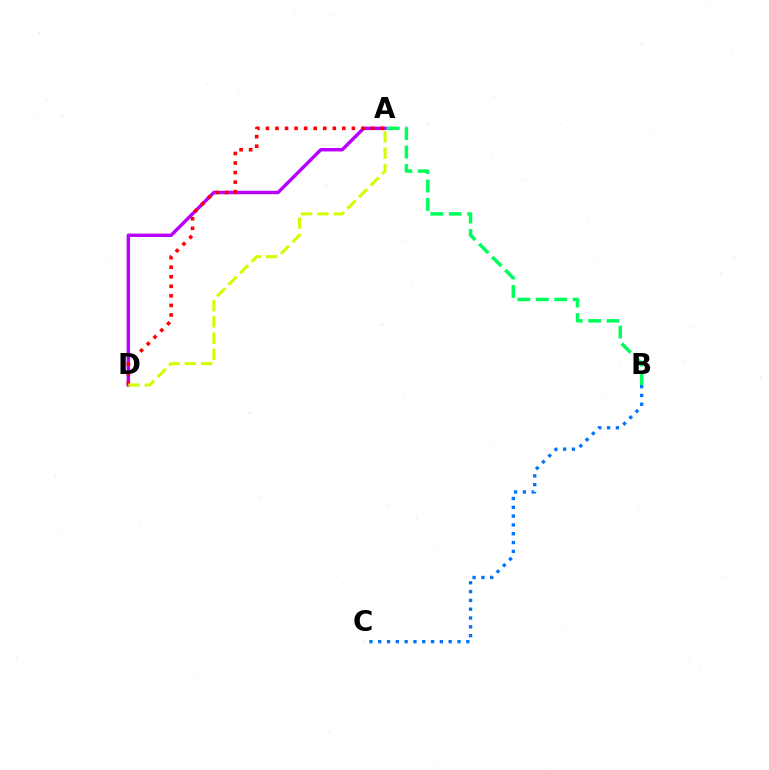{('A', 'D'): [{'color': '#b900ff', 'line_style': 'solid', 'thickness': 2.47}, {'color': '#ff0000', 'line_style': 'dotted', 'thickness': 2.6}, {'color': '#d1ff00', 'line_style': 'dashed', 'thickness': 2.21}], ('A', 'B'): [{'color': '#00ff5c', 'line_style': 'dashed', 'thickness': 2.51}], ('B', 'C'): [{'color': '#0074ff', 'line_style': 'dotted', 'thickness': 2.39}]}